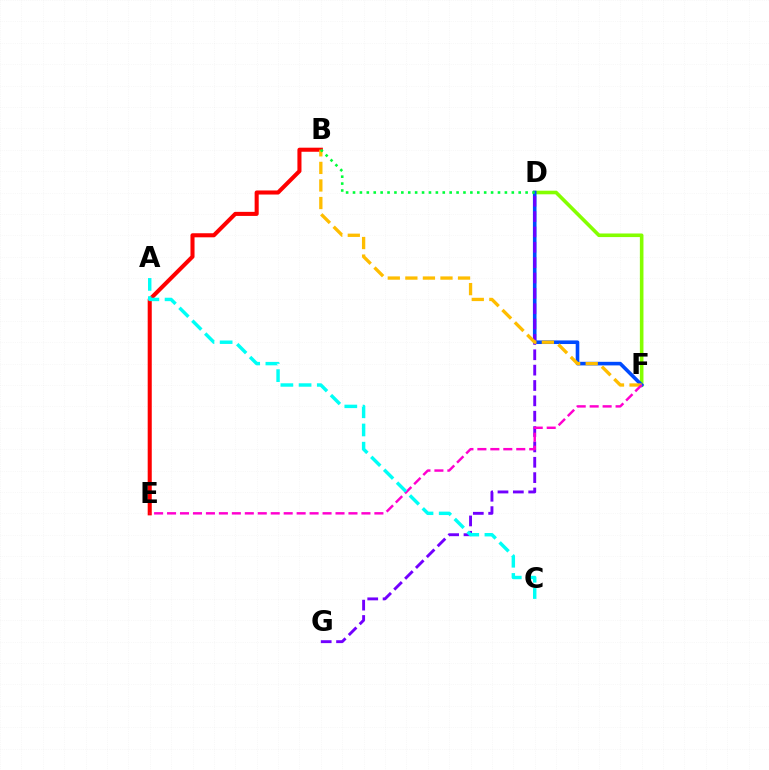{('D', 'F'): [{'color': '#84ff00', 'line_style': 'solid', 'thickness': 2.59}, {'color': '#004bff', 'line_style': 'solid', 'thickness': 2.59}], ('B', 'E'): [{'color': '#ff0000', 'line_style': 'solid', 'thickness': 2.93}], ('D', 'G'): [{'color': '#7200ff', 'line_style': 'dashed', 'thickness': 2.09}], ('B', 'F'): [{'color': '#ffbd00', 'line_style': 'dashed', 'thickness': 2.39}], ('E', 'F'): [{'color': '#ff00cf', 'line_style': 'dashed', 'thickness': 1.76}], ('A', 'C'): [{'color': '#00fff6', 'line_style': 'dashed', 'thickness': 2.47}], ('B', 'D'): [{'color': '#00ff39', 'line_style': 'dotted', 'thickness': 1.88}]}